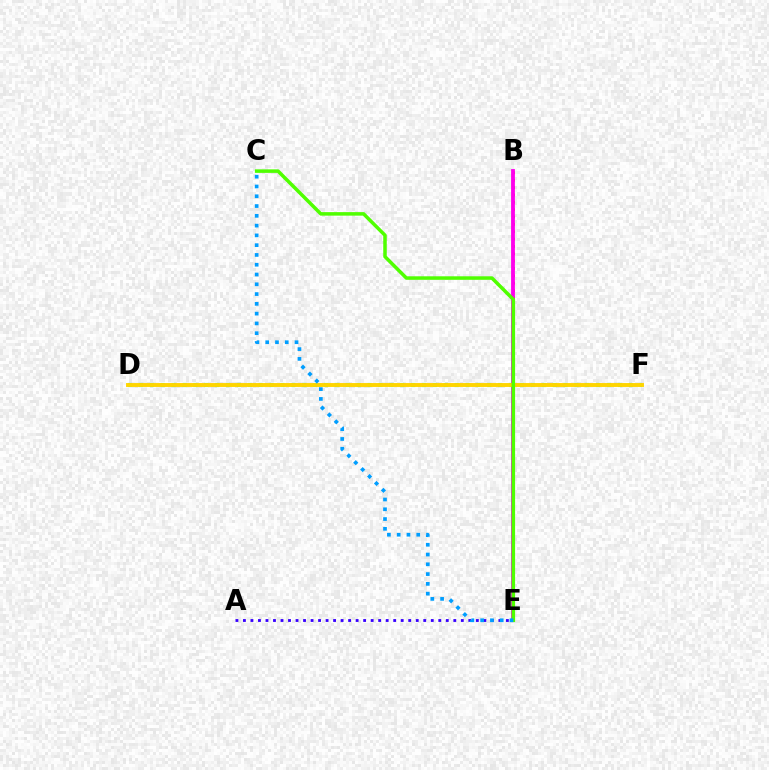{('B', 'E'): [{'color': '#ff0000', 'line_style': 'dotted', 'thickness': 2.0}, {'color': '#ff00ed', 'line_style': 'solid', 'thickness': 2.75}], ('D', 'F'): [{'color': '#00ff86', 'line_style': 'dotted', 'thickness': 2.96}, {'color': '#ffd500', 'line_style': 'solid', 'thickness': 2.8}], ('A', 'E'): [{'color': '#3700ff', 'line_style': 'dotted', 'thickness': 2.04}], ('C', 'E'): [{'color': '#4fff00', 'line_style': 'solid', 'thickness': 2.53}, {'color': '#009eff', 'line_style': 'dotted', 'thickness': 2.66}]}